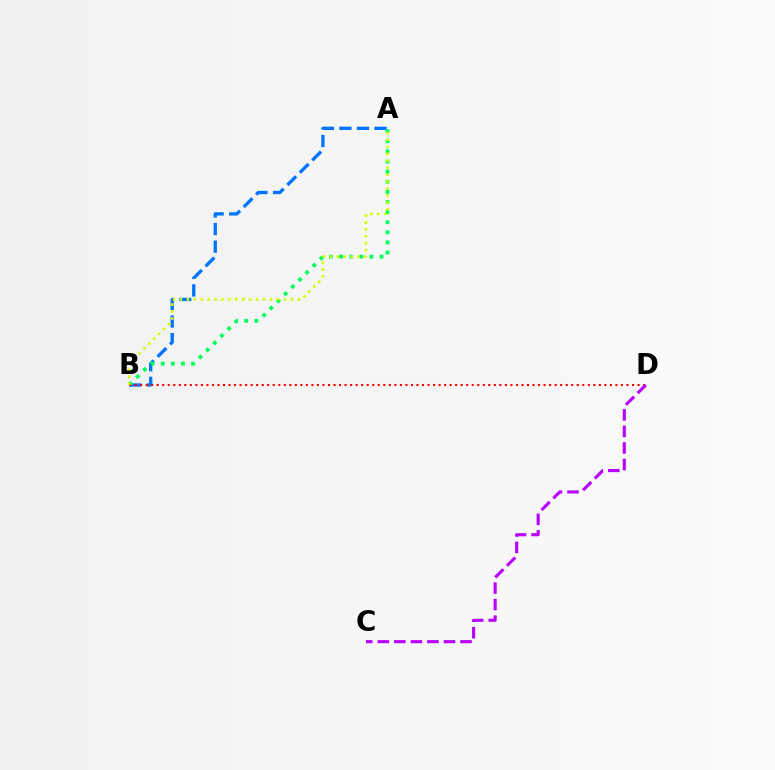{('A', 'B'): [{'color': '#0074ff', 'line_style': 'dashed', 'thickness': 2.39}, {'color': '#00ff5c', 'line_style': 'dotted', 'thickness': 2.75}, {'color': '#d1ff00', 'line_style': 'dotted', 'thickness': 1.88}], ('B', 'D'): [{'color': '#ff0000', 'line_style': 'dotted', 'thickness': 1.5}], ('C', 'D'): [{'color': '#b900ff', 'line_style': 'dashed', 'thickness': 2.25}]}